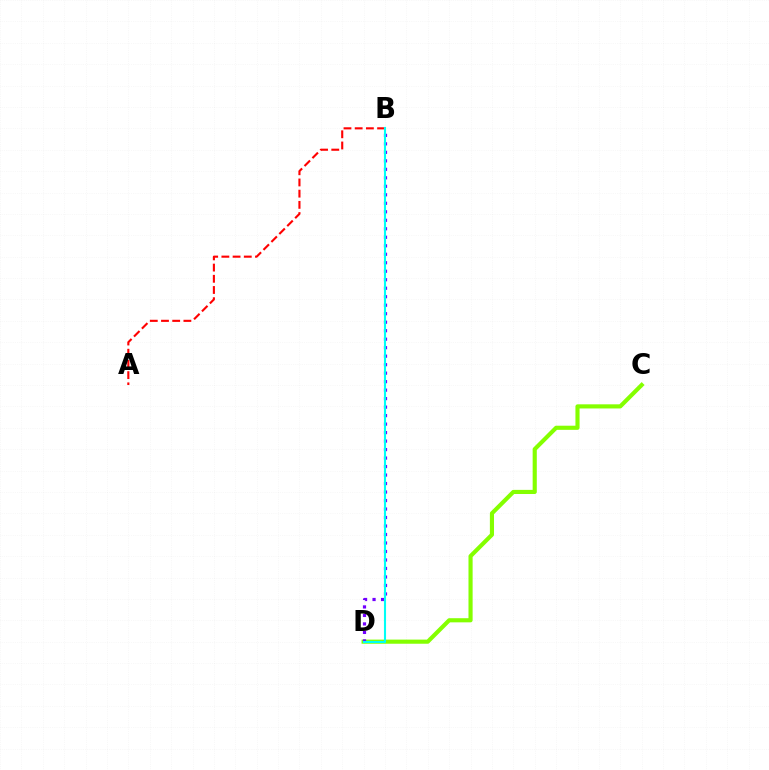{('C', 'D'): [{'color': '#84ff00', 'line_style': 'solid', 'thickness': 2.98}], ('A', 'B'): [{'color': '#ff0000', 'line_style': 'dashed', 'thickness': 1.52}], ('B', 'D'): [{'color': '#7200ff', 'line_style': 'dotted', 'thickness': 2.31}, {'color': '#00fff6', 'line_style': 'solid', 'thickness': 1.52}]}